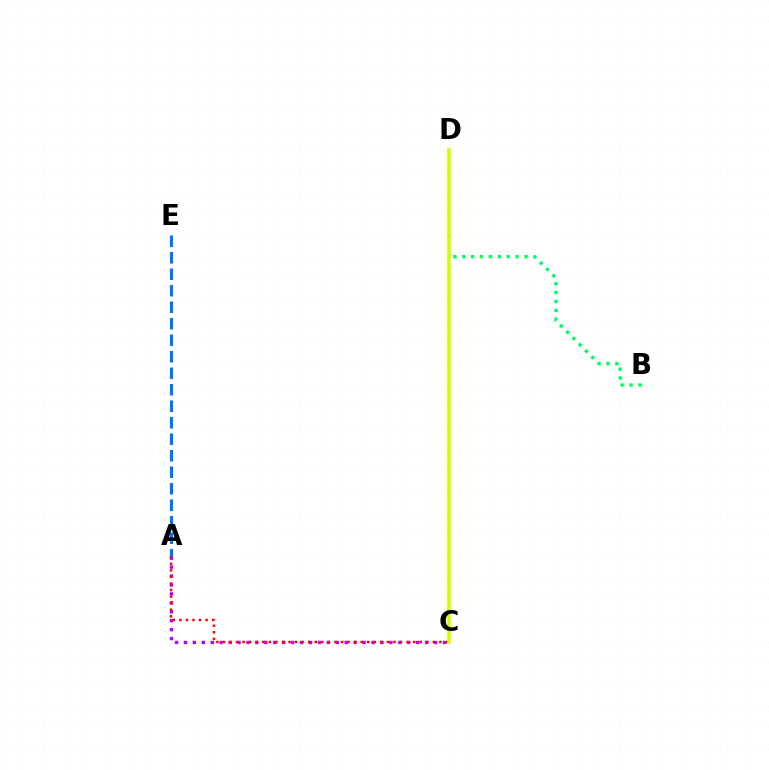{('A', 'C'): [{'color': '#b900ff', 'line_style': 'dotted', 'thickness': 2.43}, {'color': '#ff0000', 'line_style': 'dotted', 'thickness': 1.78}], ('B', 'D'): [{'color': '#00ff5c', 'line_style': 'dotted', 'thickness': 2.42}], ('A', 'E'): [{'color': '#0074ff', 'line_style': 'dashed', 'thickness': 2.24}], ('C', 'D'): [{'color': '#d1ff00', 'line_style': 'solid', 'thickness': 2.64}]}